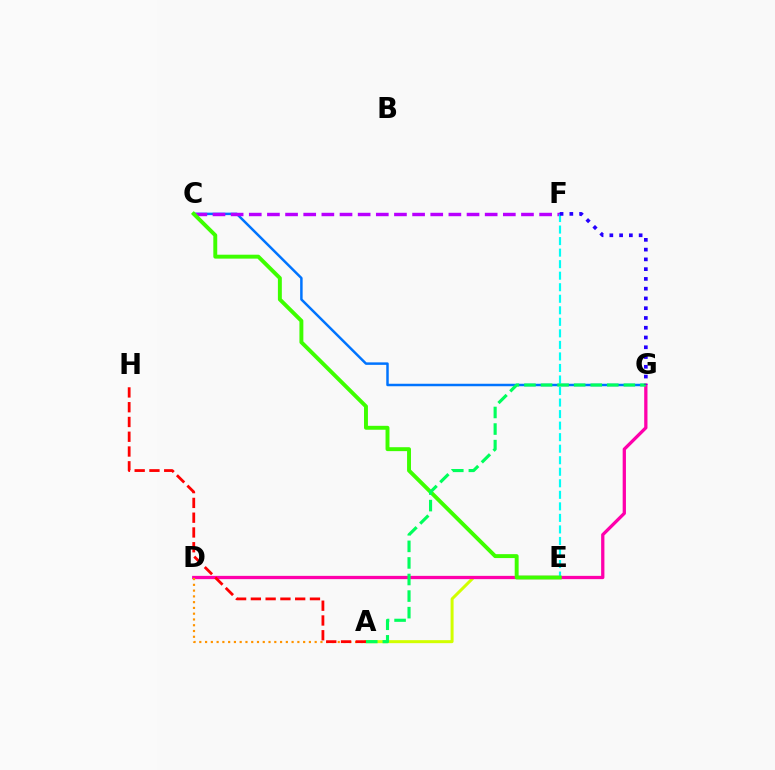{('C', 'G'): [{'color': '#0074ff', 'line_style': 'solid', 'thickness': 1.79}], ('C', 'F'): [{'color': '#b900ff', 'line_style': 'dashed', 'thickness': 2.47}], ('A', 'E'): [{'color': '#d1ff00', 'line_style': 'solid', 'thickness': 2.15}], ('D', 'G'): [{'color': '#ff00ac', 'line_style': 'solid', 'thickness': 2.36}], ('A', 'D'): [{'color': '#ff9400', 'line_style': 'dotted', 'thickness': 1.57}], ('E', 'F'): [{'color': '#00fff6', 'line_style': 'dashed', 'thickness': 1.57}], ('C', 'E'): [{'color': '#3dff00', 'line_style': 'solid', 'thickness': 2.82}], ('A', 'H'): [{'color': '#ff0000', 'line_style': 'dashed', 'thickness': 2.01}], ('A', 'G'): [{'color': '#00ff5c', 'line_style': 'dashed', 'thickness': 2.25}], ('F', 'G'): [{'color': '#2500ff', 'line_style': 'dotted', 'thickness': 2.65}]}